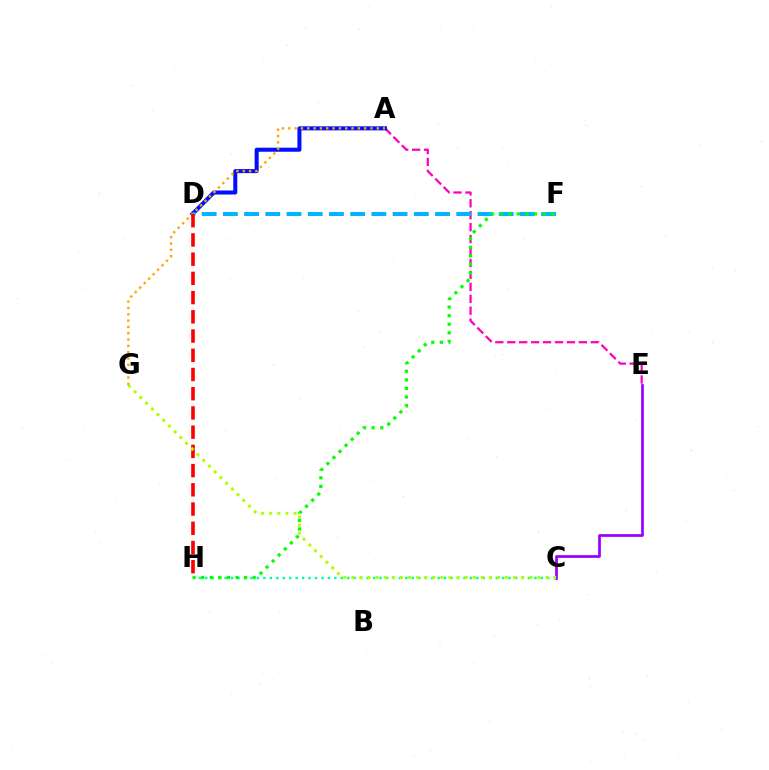{('C', 'E'): [{'color': '#9b00ff', 'line_style': 'solid', 'thickness': 1.97}], ('A', 'E'): [{'color': '#ff00bd', 'line_style': 'dashed', 'thickness': 1.62}], ('A', 'D'): [{'color': '#0010ff', 'line_style': 'solid', 'thickness': 2.91}], ('C', 'H'): [{'color': '#00ff9d', 'line_style': 'dotted', 'thickness': 1.75}], ('D', 'F'): [{'color': '#00b5ff', 'line_style': 'dashed', 'thickness': 2.88}], ('A', 'G'): [{'color': '#ffa500', 'line_style': 'dotted', 'thickness': 1.72}], ('F', 'H'): [{'color': '#08ff00', 'line_style': 'dotted', 'thickness': 2.33}], ('D', 'H'): [{'color': '#ff0000', 'line_style': 'dashed', 'thickness': 2.61}], ('C', 'G'): [{'color': '#b3ff00', 'line_style': 'dotted', 'thickness': 2.2}]}